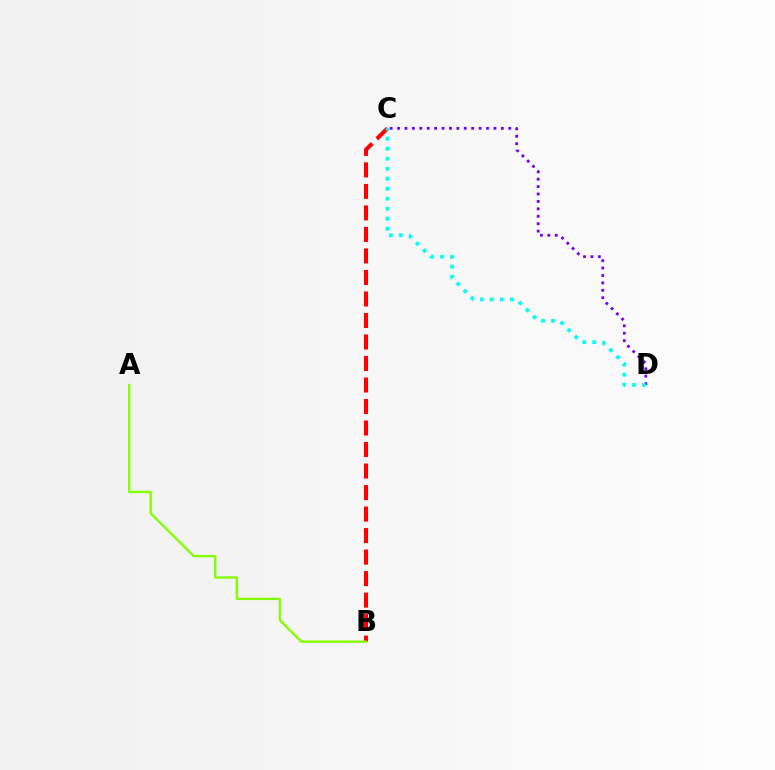{('B', 'C'): [{'color': '#ff0000', 'line_style': 'dashed', 'thickness': 2.92}], ('C', 'D'): [{'color': '#7200ff', 'line_style': 'dotted', 'thickness': 2.01}, {'color': '#00fff6', 'line_style': 'dotted', 'thickness': 2.72}], ('A', 'B'): [{'color': '#84ff00', 'line_style': 'solid', 'thickness': 1.7}]}